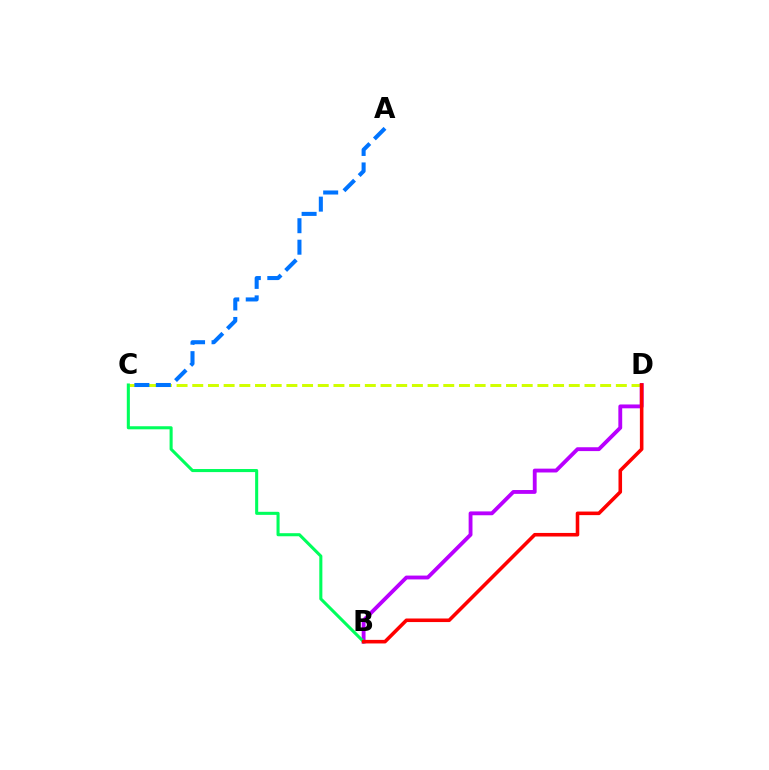{('C', 'D'): [{'color': '#d1ff00', 'line_style': 'dashed', 'thickness': 2.13}], ('B', 'D'): [{'color': '#b900ff', 'line_style': 'solid', 'thickness': 2.77}, {'color': '#ff0000', 'line_style': 'solid', 'thickness': 2.57}], ('B', 'C'): [{'color': '#00ff5c', 'line_style': 'solid', 'thickness': 2.21}], ('A', 'C'): [{'color': '#0074ff', 'line_style': 'dashed', 'thickness': 2.92}]}